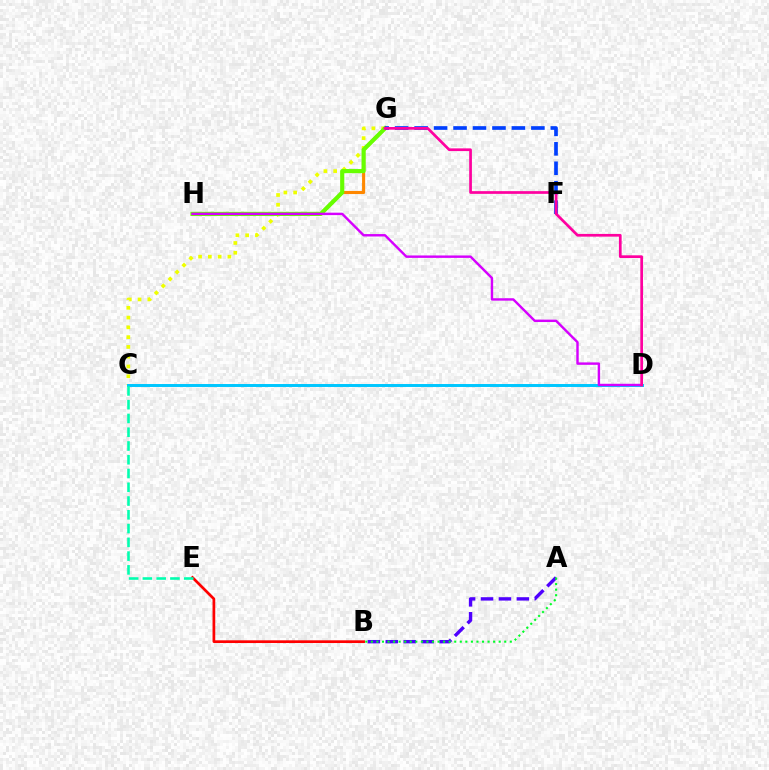{('A', 'B'): [{'color': '#4f00ff', 'line_style': 'dashed', 'thickness': 2.43}, {'color': '#00ff27', 'line_style': 'dotted', 'thickness': 1.51}], ('G', 'H'): [{'color': '#ff8800', 'line_style': 'solid', 'thickness': 2.23}, {'color': '#66ff00', 'line_style': 'solid', 'thickness': 2.98}], ('C', 'G'): [{'color': '#eeff00', 'line_style': 'dotted', 'thickness': 2.66}], ('C', 'D'): [{'color': '#00c7ff', 'line_style': 'solid', 'thickness': 2.13}], ('D', 'H'): [{'color': '#d600ff', 'line_style': 'solid', 'thickness': 1.74}], ('B', 'E'): [{'color': '#ff0000', 'line_style': 'solid', 'thickness': 1.95}], ('F', 'G'): [{'color': '#003fff', 'line_style': 'dashed', 'thickness': 2.64}], ('C', 'E'): [{'color': '#00ffaf', 'line_style': 'dashed', 'thickness': 1.87}], ('D', 'G'): [{'color': '#ff00a0', 'line_style': 'solid', 'thickness': 1.95}]}